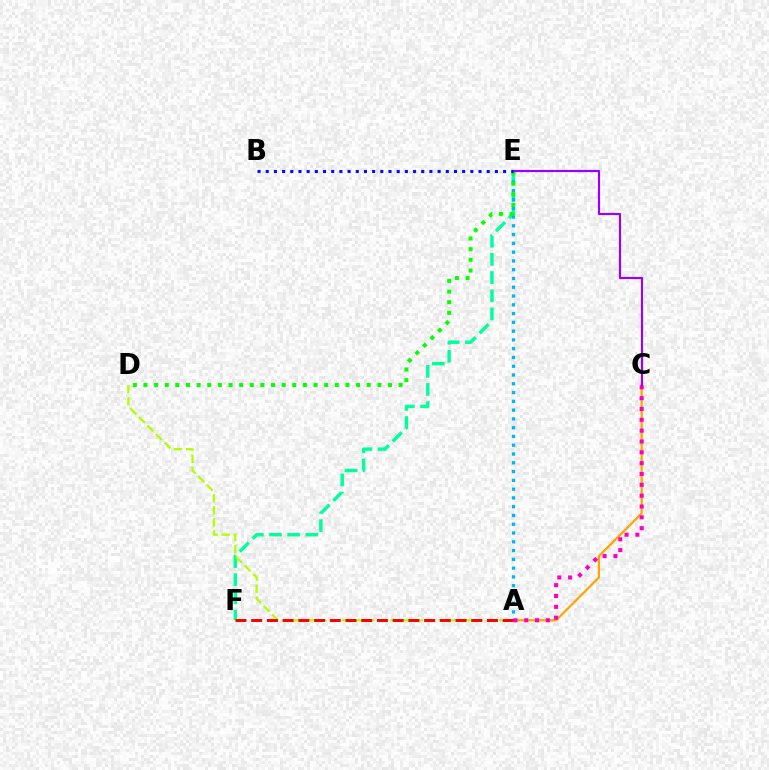{('E', 'F'): [{'color': '#00ff9d', 'line_style': 'dashed', 'thickness': 2.47}], ('A', 'E'): [{'color': '#00b5ff', 'line_style': 'dotted', 'thickness': 2.38}], ('A', 'C'): [{'color': '#ffa500', 'line_style': 'solid', 'thickness': 1.63}, {'color': '#ff00bd', 'line_style': 'dotted', 'thickness': 2.94}], ('A', 'D'): [{'color': '#b3ff00', 'line_style': 'dashed', 'thickness': 1.64}], ('D', 'E'): [{'color': '#08ff00', 'line_style': 'dotted', 'thickness': 2.89}], ('A', 'F'): [{'color': '#ff0000', 'line_style': 'dashed', 'thickness': 2.14}], ('C', 'E'): [{'color': '#9b00ff', 'line_style': 'solid', 'thickness': 1.57}], ('B', 'E'): [{'color': '#0010ff', 'line_style': 'dotted', 'thickness': 2.22}]}